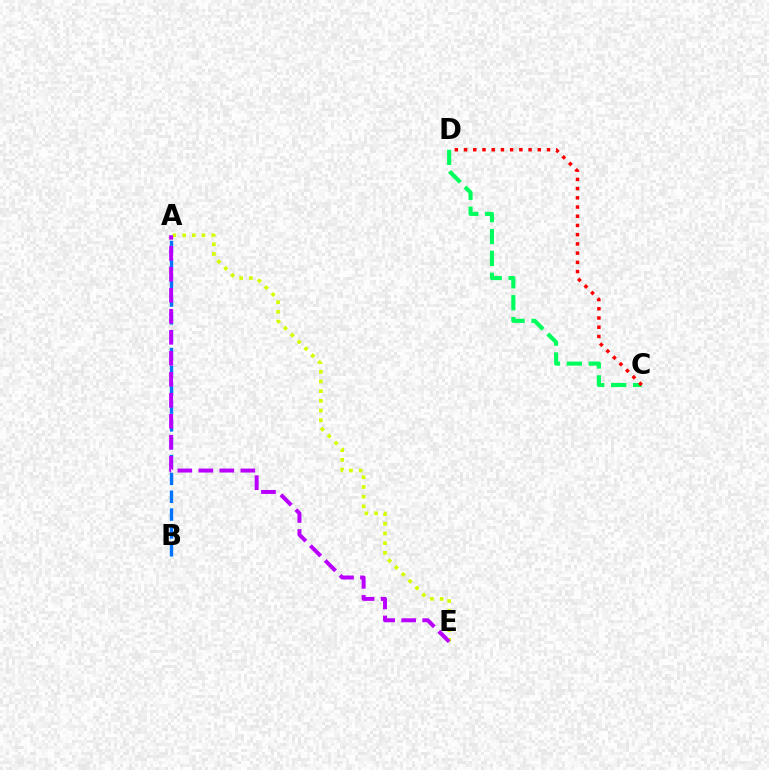{('C', 'D'): [{'color': '#00ff5c', 'line_style': 'dashed', 'thickness': 2.97}, {'color': '#ff0000', 'line_style': 'dotted', 'thickness': 2.5}], ('A', 'B'): [{'color': '#0074ff', 'line_style': 'dashed', 'thickness': 2.42}], ('A', 'E'): [{'color': '#d1ff00', 'line_style': 'dotted', 'thickness': 2.64}, {'color': '#b900ff', 'line_style': 'dashed', 'thickness': 2.85}]}